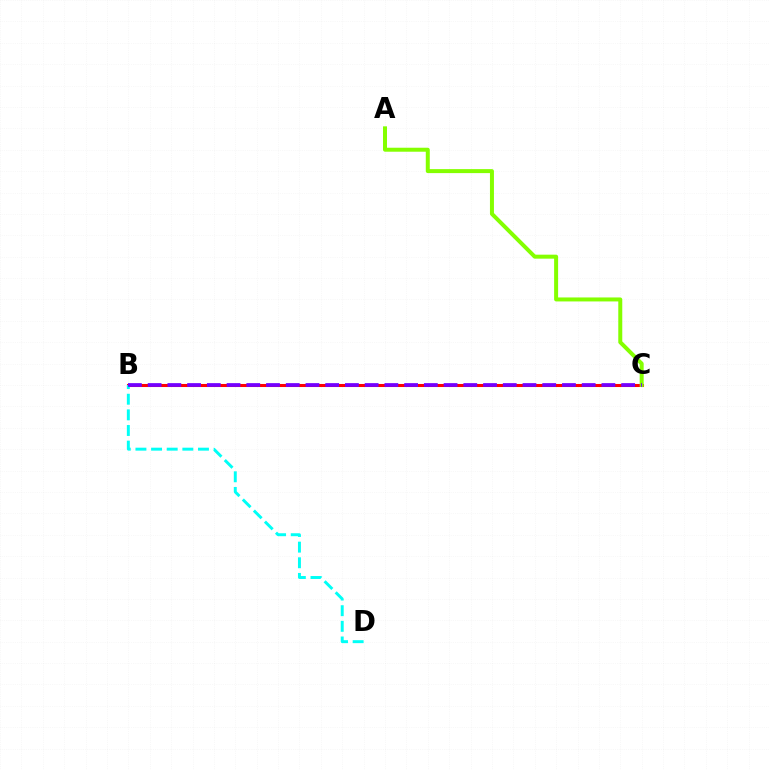{('B', 'C'): [{'color': '#ff0000', 'line_style': 'solid', 'thickness': 2.2}, {'color': '#7200ff', 'line_style': 'dashed', 'thickness': 2.68}], ('A', 'C'): [{'color': '#84ff00', 'line_style': 'solid', 'thickness': 2.87}], ('B', 'D'): [{'color': '#00fff6', 'line_style': 'dashed', 'thickness': 2.12}]}